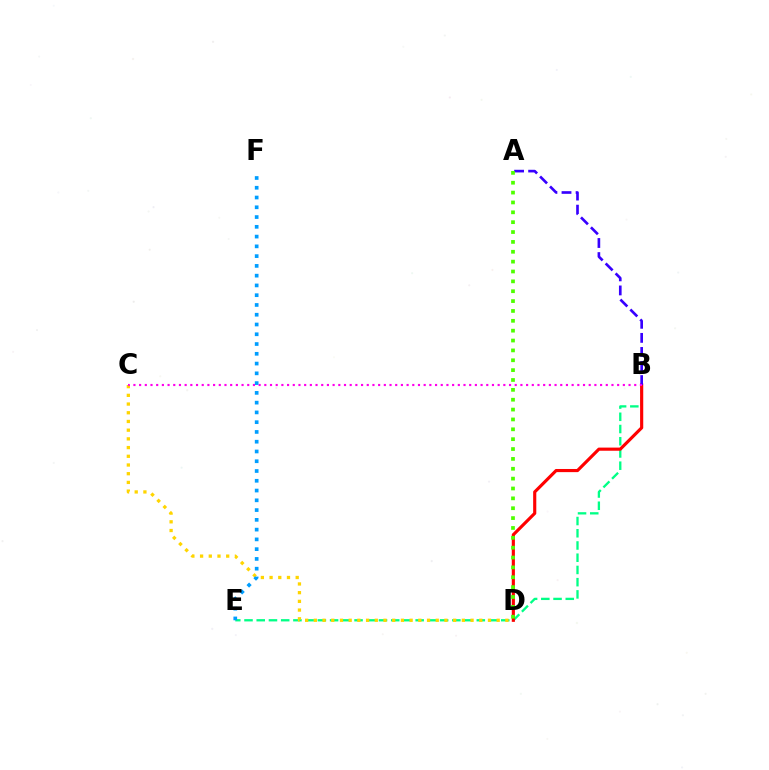{('B', 'E'): [{'color': '#00ff86', 'line_style': 'dashed', 'thickness': 1.66}], ('C', 'D'): [{'color': '#ffd500', 'line_style': 'dotted', 'thickness': 2.37}], ('B', 'D'): [{'color': '#ff0000', 'line_style': 'solid', 'thickness': 2.26}], ('A', 'B'): [{'color': '#3700ff', 'line_style': 'dashed', 'thickness': 1.91}], ('B', 'C'): [{'color': '#ff00ed', 'line_style': 'dotted', 'thickness': 1.55}], ('E', 'F'): [{'color': '#009eff', 'line_style': 'dotted', 'thickness': 2.65}], ('A', 'D'): [{'color': '#4fff00', 'line_style': 'dotted', 'thickness': 2.68}]}